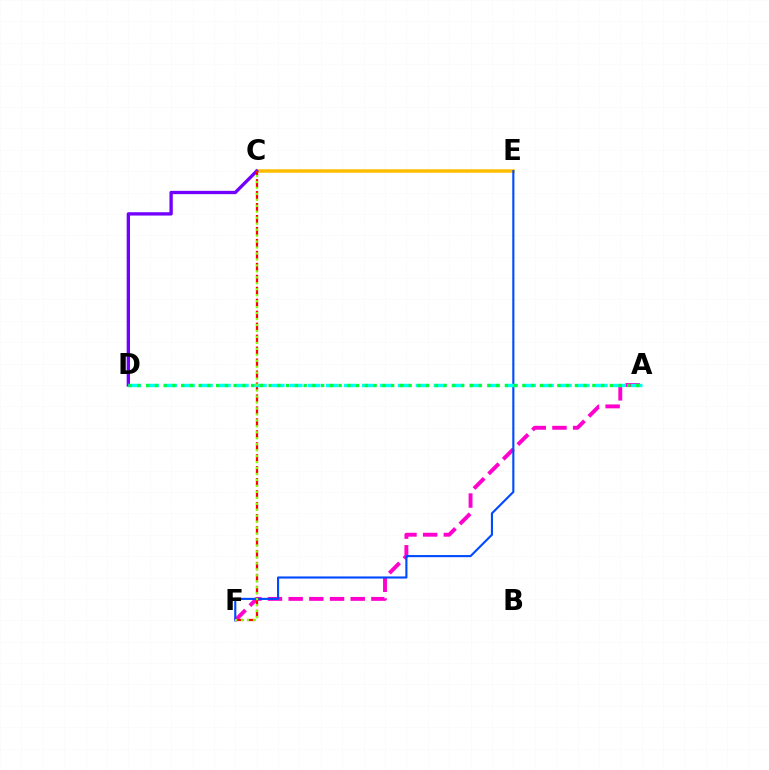{('A', 'F'): [{'color': '#ff00cf', 'line_style': 'dashed', 'thickness': 2.81}], ('C', 'E'): [{'color': '#ffbd00', 'line_style': 'solid', 'thickness': 2.53}], ('C', 'D'): [{'color': '#7200ff', 'line_style': 'solid', 'thickness': 2.39}], ('E', 'F'): [{'color': '#004bff', 'line_style': 'solid', 'thickness': 1.53}], ('C', 'F'): [{'color': '#ff0000', 'line_style': 'dashed', 'thickness': 1.63}, {'color': '#84ff00', 'line_style': 'dotted', 'thickness': 1.62}], ('A', 'D'): [{'color': '#00fff6', 'line_style': 'dashed', 'thickness': 2.44}, {'color': '#00ff39', 'line_style': 'dotted', 'thickness': 2.38}]}